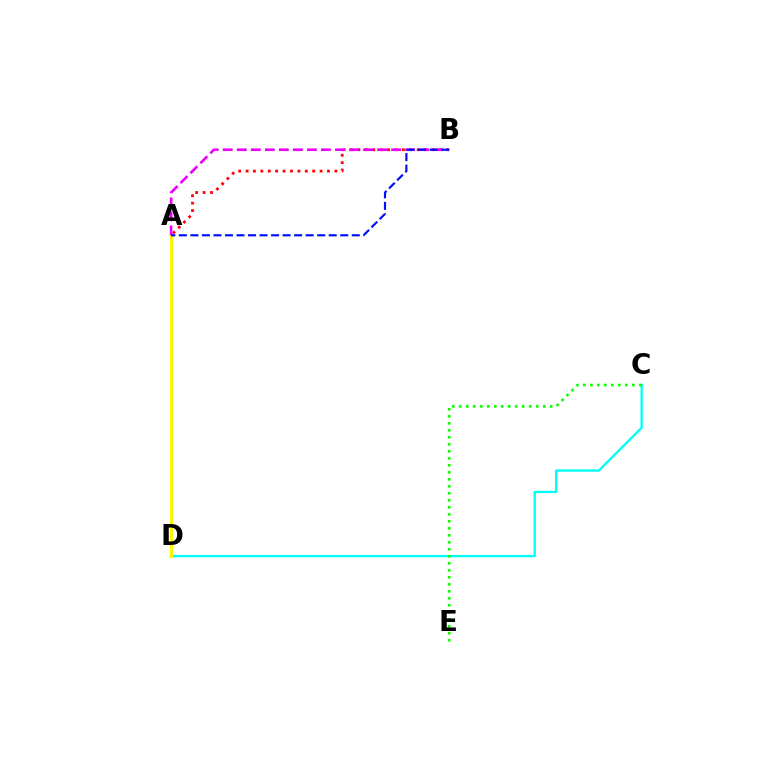{('C', 'D'): [{'color': '#00fff6', 'line_style': 'solid', 'thickness': 1.67}], ('A', 'B'): [{'color': '#ff0000', 'line_style': 'dotted', 'thickness': 2.01}, {'color': '#ee00ff', 'line_style': 'dashed', 'thickness': 1.91}, {'color': '#0010ff', 'line_style': 'dashed', 'thickness': 1.57}], ('A', 'D'): [{'color': '#fcf500', 'line_style': 'solid', 'thickness': 2.15}], ('C', 'E'): [{'color': '#08ff00', 'line_style': 'dotted', 'thickness': 1.9}]}